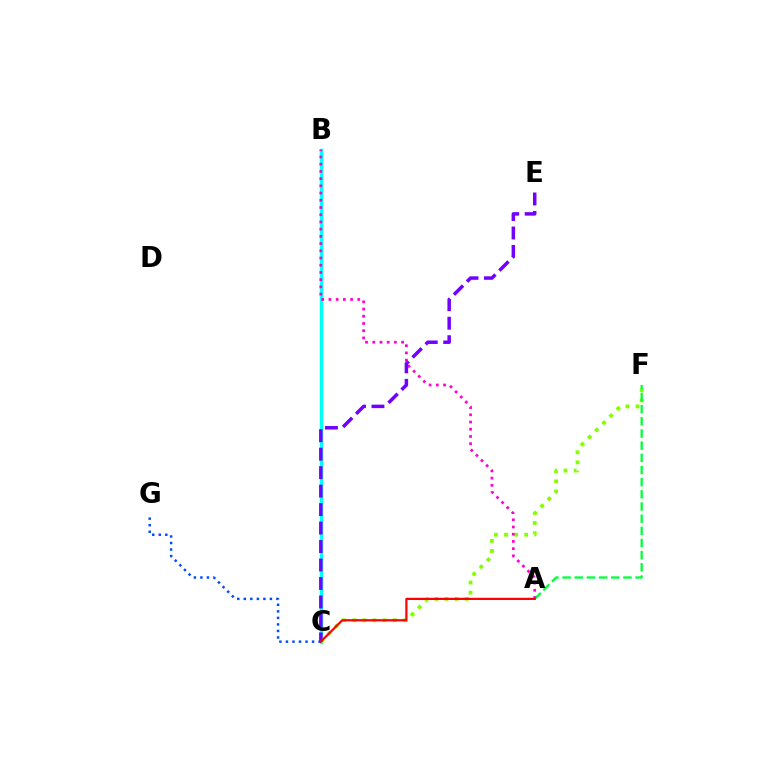{('B', 'C'): [{'color': '#ffbd00', 'line_style': 'dotted', 'thickness': 1.83}, {'color': '#00fff6', 'line_style': 'solid', 'thickness': 2.5}], ('C', 'F'): [{'color': '#84ff00', 'line_style': 'dotted', 'thickness': 2.75}], ('A', 'F'): [{'color': '#00ff39', 'line_style': 'dashed', 'thickness': 1.65}], ('A', 'B'): [{'color': '#ff00cf', 'line_style': 'dotted', 'thickness': 1.96}], ('C', 'E'): [{'color': '#7200ff', 'line_style': 'dashed', 'thickness': 2.51}], ('C', 'G'): [{'color': '#004bff', 'line_style': 'dotted', 'thickness': 1.77}], ('A', 'C'): [{'color': '#ff0000', 'line_style': 'solid', 'thickness': 1.58}]}